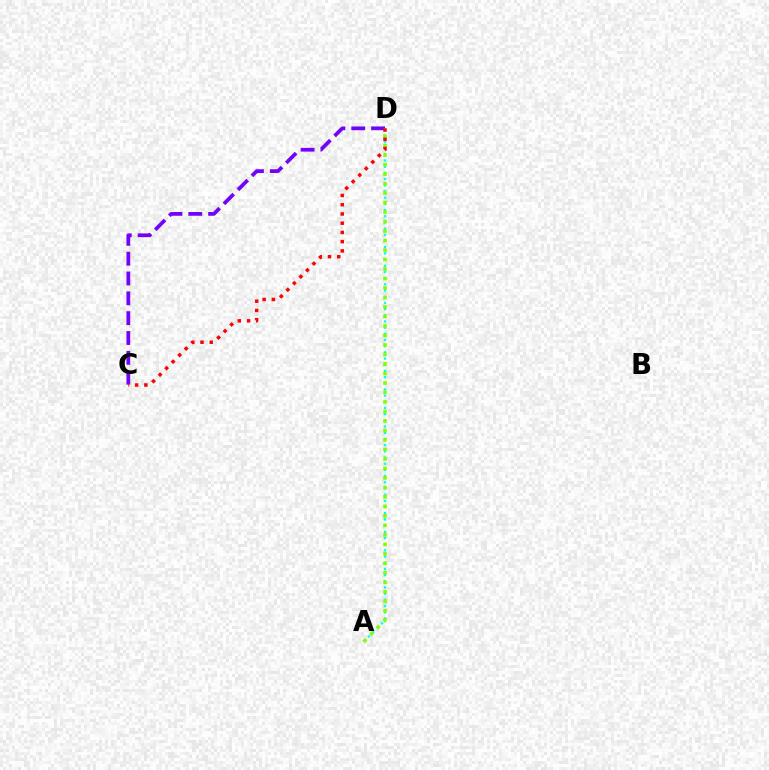{('C', 'D'): [{'color': '#7200ff', 'line_style': 'dashed', 'thickness': 2.7}, {'color': '#ff0000', 'line_style': 'dotted', 'thickness': 2.51}], ('A', 'D'): [{'color': '#00fff6', 'line_style': 'dotted', 'thickness': 1.68}, {'color': '#84ff00', 'line_style': 'dotted', 'thickness': 2.58}]}